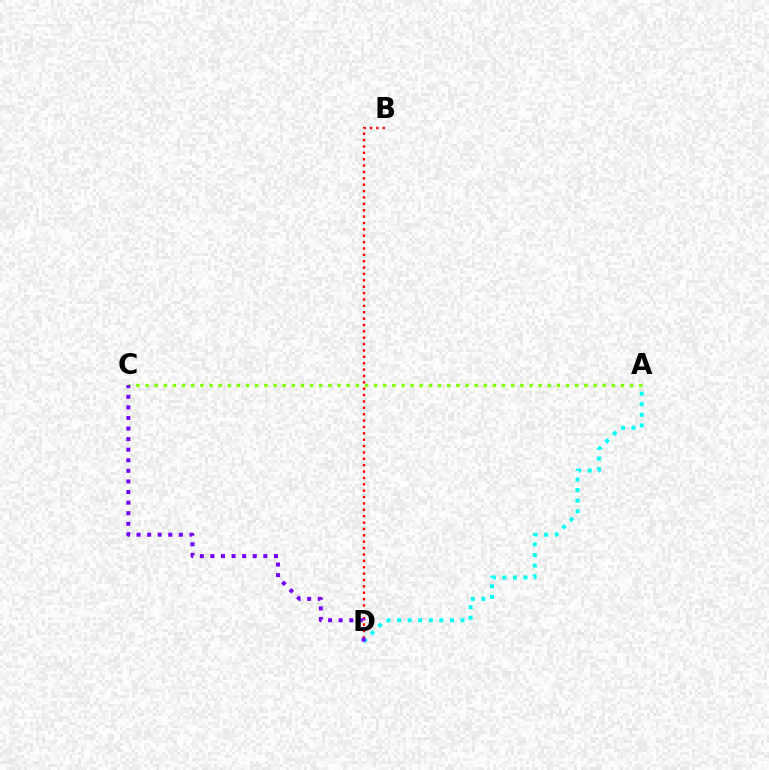{('A', 'C'): [{'color': '#84ff00', 'line_style': 'dotted', 'thickness': 2.48}], ('B', 'D'): [{'color': '#ff0000', 'line_style': 'dotted', 'thickness': 1.73}], ('A', 'D'): [{'color': '#00fff6', 'line_style': 'dotted', 'thickness': 2.87}], ('C', 'D'): [{'color': '#7200ff', 'line_style': 'dotted', 'thickness': 2.88}]}